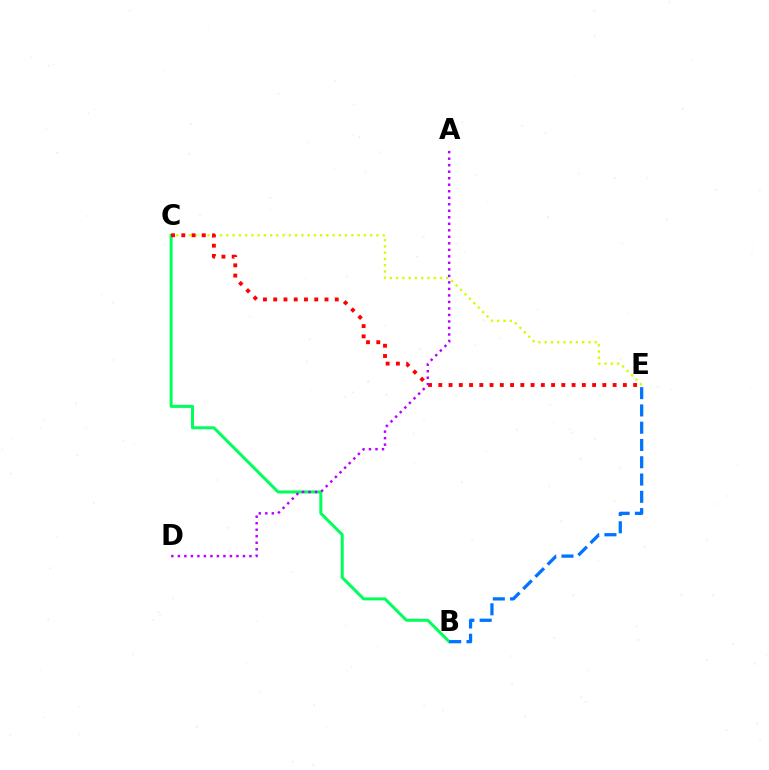{('C', 'E'): [{'color': '#d1ff00', 'line_style': 'dotted', 'thickness': 1.7}, {'color': '#ff0000', 'line_style': 'dotted', 'thickness': 2.79}], ('B', 'C'): [{'color': '#00ff5c', 'line_style': 'solid', 'thickness': 2.16}], ('B', 'E'): [{'color': '#0074ff', 'line_style': 'dashed', 'thickness': 2.35}], ('A', 'D'): [{'color': '#b900ff', 'line_style': 'dotted', 'thickness': 1.77}]}